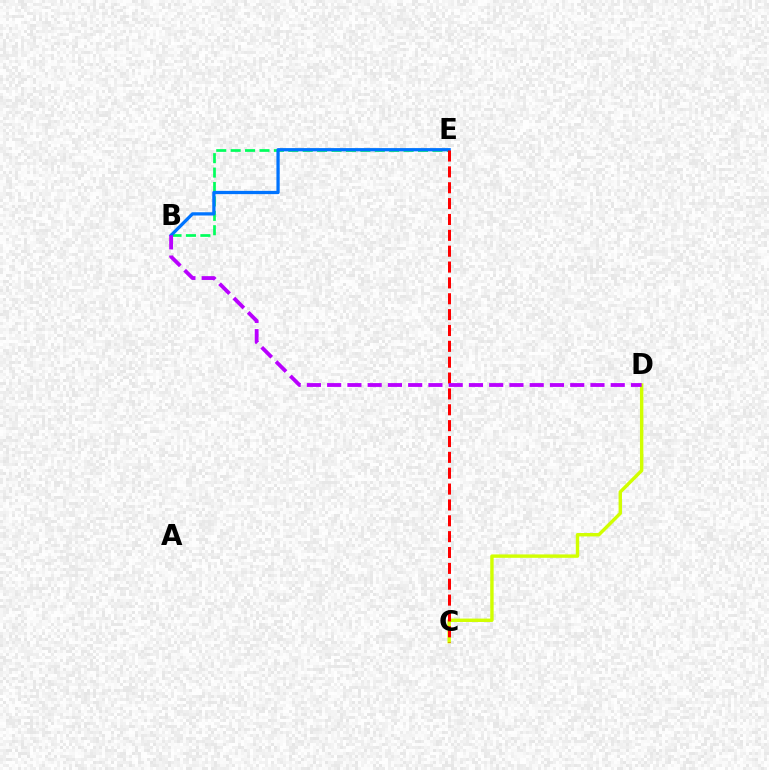{('C', 'D'): [{'color': '#d1ff00', 'line_style': 'solid', 'thickness': 2.45}], ('B', 'E'): [{'color': '#00ff5c', 'line_style': 'dashed', 'thickness': 1.96}, {'color': '#0074ff', 'line_style': 'solid', 'thickness': 2.35}], ('C', 'E'): [{'color': '#ff0000', 'line_style': 'dashed', 'thickness': 2.15}], ('B', 'D'): [{'color': '#b900ff', 'line_style': 'dashed', 'thickness': 2.75}]}